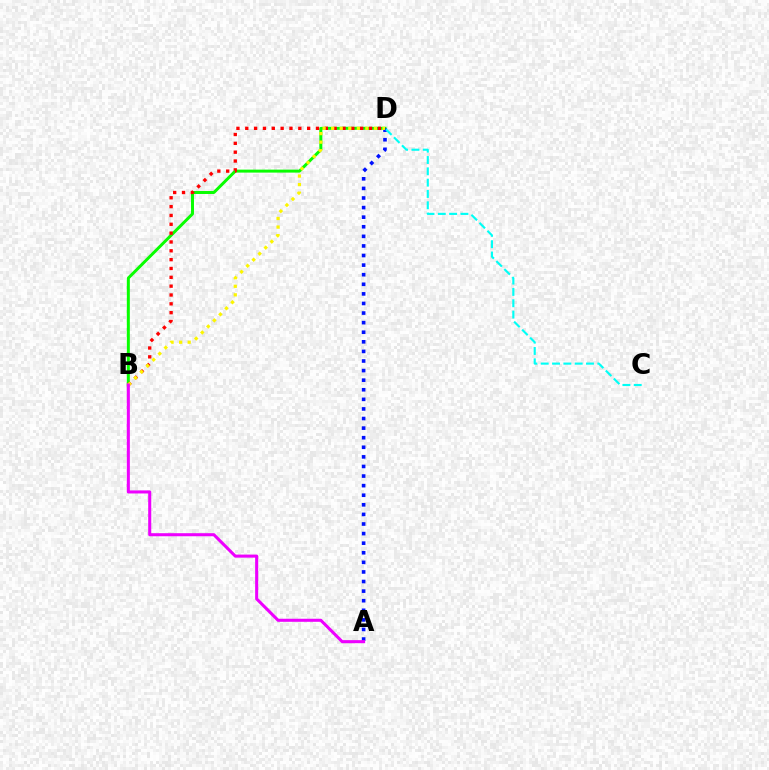{('B', 'D'): [{'color': '#08ff00', 'line_style': 'solid', 'thickness': 2.15}, {'color': '#ff0000', 'line_style': 'dotted', 'thickness': 2.4}, {'color': '#fcf500', 'line_style': 'dotted', 'thickness': 2.32}], ('A', 'D'): [{'color': '#0010ff', 'line_style': 'dotted', 'thickness': 2.61}], ('C', 'D'): [{'color': '#00fff6', 'line_style': 'dashed', 'thickness': 1.54}], ('A', 'B'): [{'color': '#ee00ff', 'line_style': 'solid', 'thickness': 2.2}]}